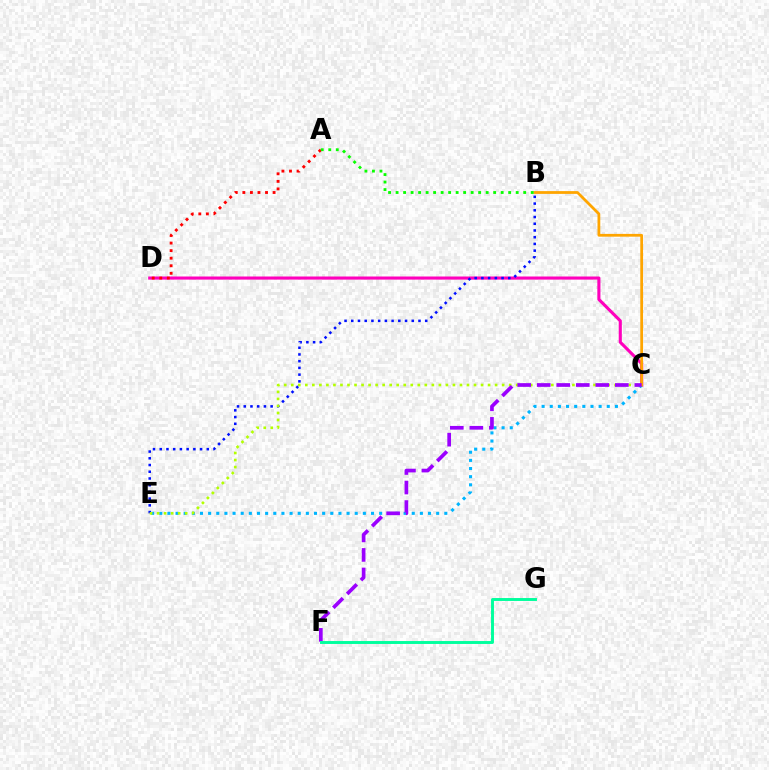{('C', 'D'): [{'color': '#ff00bd', 'line_style': 'solid', 'thickness': 2.23}], ('C', 'E'): [{'color': '#00b5ff', 'line_style': 'dotted', 'thickness': 2.21}, {'color': '#b3ff00', 'line_style': 'dotted', 'thickness': 1.91}], ('B', 'C'): [{'color': '#ffa500', 'line_style': 'solid', 'thickness': 2.0}], ('A', 'D'): [{'color': '#ff0000', 'line_style': 'dotted', 'thickness': 2.05}], ('B', 'E'): [{'color': '#0010ff', 'line_style': 'dotted', 'thickness': 1.83}], ('C', 'F'): [{'color': '#9b00ff', 'line_style': 'dashed', 'thickness': 2.65}], ('F', 'G'): [{'color': '#00ff9d', 'line_style': 'solid', 'thickness': 2.1}], ('A', 'B'): [{'color': '#08ff00', 'line_style': 'dotted', 'thickness': 2.04}]}